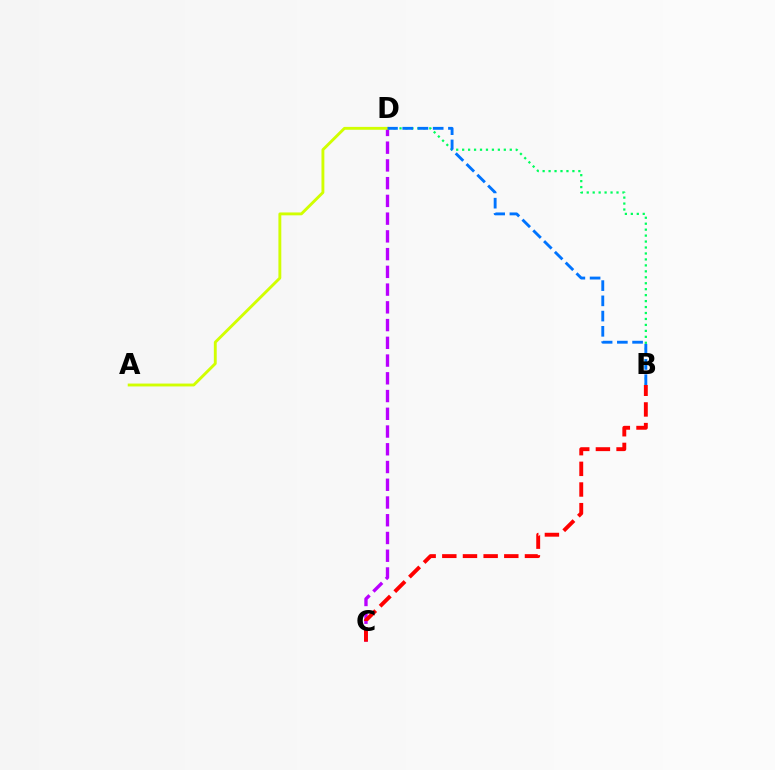{('C', 'D'): [{'color': '#b900ff', 'line_style': 'dashed', 'thickness': 2.41}], ('B', 'D'): [{'color': '#00ff5c', 'line_style': 'dotted', 'thickness': 1.62}, {'color': '#0074ff', 'line_style': 'dashed', 'thickness': 2.07}], ('B', 'C'): [{'color': '#ff0000', 'line_style': 'dashed', 'thickness': 2.81}], ('A', 'D'): [{'color': '#d1ff00', 'line_style': 'solid', 'thickness': 2.07}]}